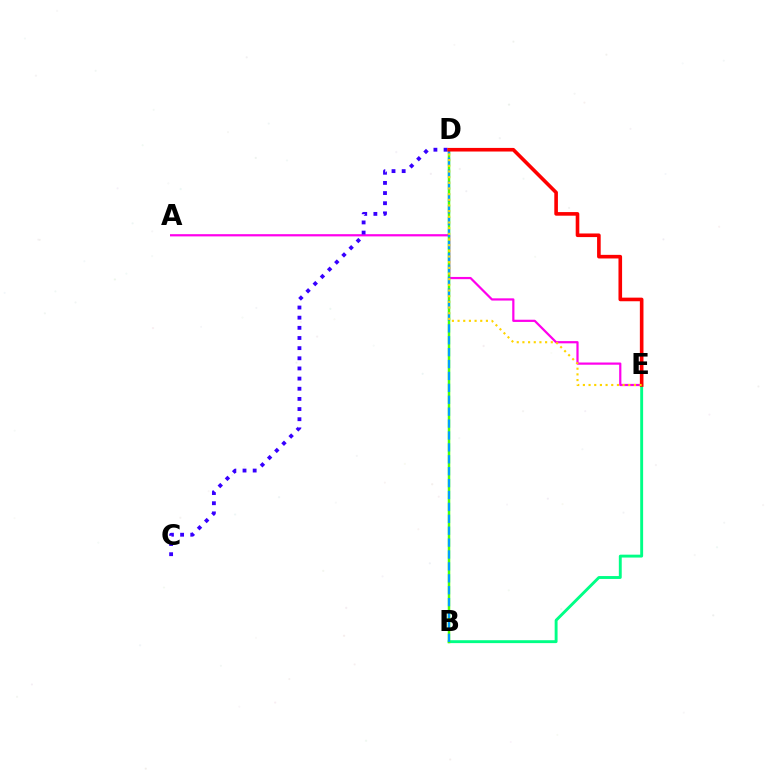{('B', 'E'): [{'color': '#00ff86', 'line_style': 'solid', 'thickness': 2.09}], ('A', 'E'): [{'color': '#ff00ed', 'line_style': 'solid', 'thickness': 1.6}], ('B', 'D'): [{'color': '#4fff00', 'line_style': 'solid', 'thickness': 1.79}, {'color': '#009eff', 'line_style': 'dashed', 'thickness': 1.62}], ('C', 'D'): [{'color': '#3700ff', 'line_style': 'dotted', 'thickness': 2.76}], ('D', 'E'): [{'color': '#ff0000', 'line_style': 'solid', 'thickness': 2.6}, {'color': '#ffd500', 'line_style': 'dotted', 'thickness': 1.54}]}